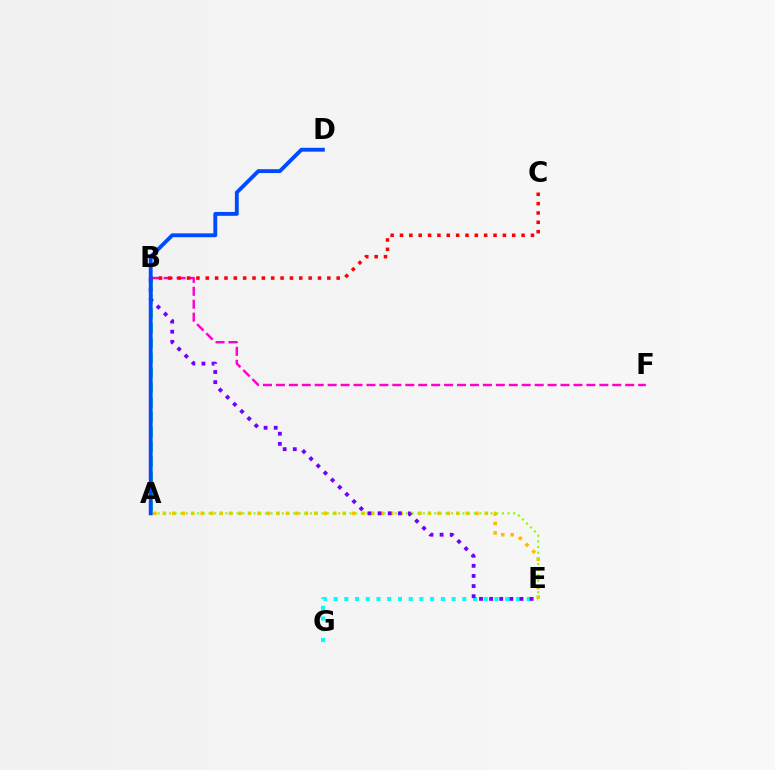{('E', 'G'): [{'color': '#00fff6', 'line_style': 'dotted', 'thickness': 2.91}], ('A', 'B'): [{'color': '#00ff39', 'line_style': 'dashed', 'thickness': 2.02}], ('A', 'E'): [{'color': '#ffbd00', 'line_style': 'dotted', 'thickness': 2.57}, {'color': '#84ff00', 'line_style': 'dotted', 'thickness': 1.53}], ('B', 'E'): [{'color': '#7200ff', 'line_style': 'dotted', 'thickness': 2.75}], ('B', 'F'): [{'color': '#ff00cf', 'line_style': 'dashed', 'thickness': 1.76}], ('B', 'C'): [{'color': '#ff0000', 'line_style': 'dotted', 'thickness': 2.54}], ('A', 'D'): [{'color': '#004bff', 'line_style': 'solid', 'thickness': 2.78}]}